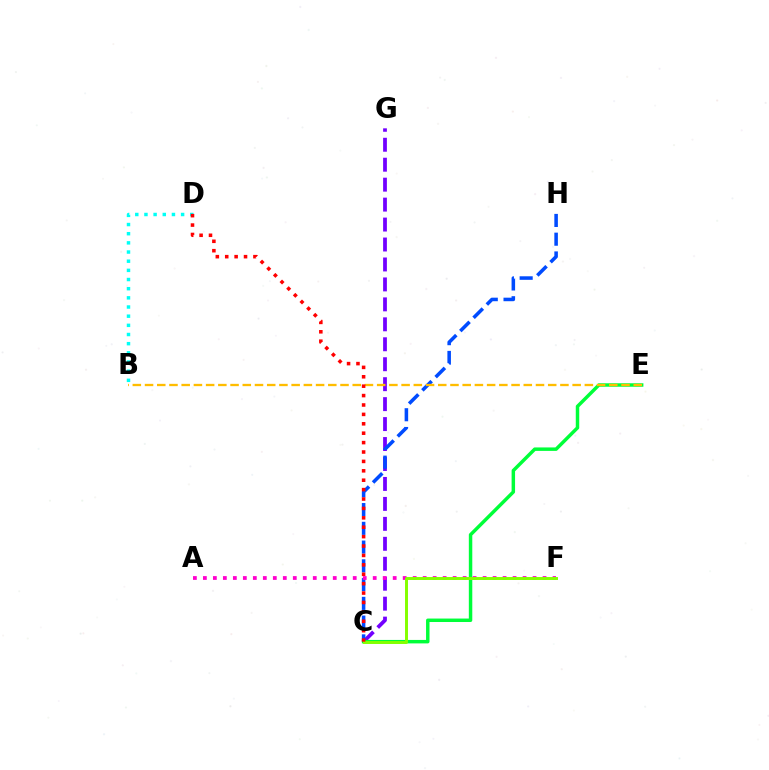{('C', 'G'): [{'color': '#7200ff', 'line_style': 'dashed', 'thickness': 2.71}], ('C', 'H'): [{'color': '#004bff', 'line_style': 'dashed', 'thickness': 2.55}], ('C', 'E'): [{'color': '#00ff39', 'line_style': 'solid', 'thickness': 2.49}], ('A', 'F'): [{'color': '#ff00cf', 'line_style': 'dotted', 'thickness': 2.71}], ('B', 'D'): [{'color': '#00fff6', 'line_style': 'dotted', 'thickness': 2.49}], ('C', 'F'): [{'color': '#84ff00', 'line_style': 'solid', 'thickness': 2.13}], ('B', 'E'): [{'color': '#ffbd00', 'line_style': 'dashed', 'thickness': 1.66}], ('C', 'D'): [{'color': '#ff0000', 'line_style': 'dotted', 'thickness': 2.55}]}